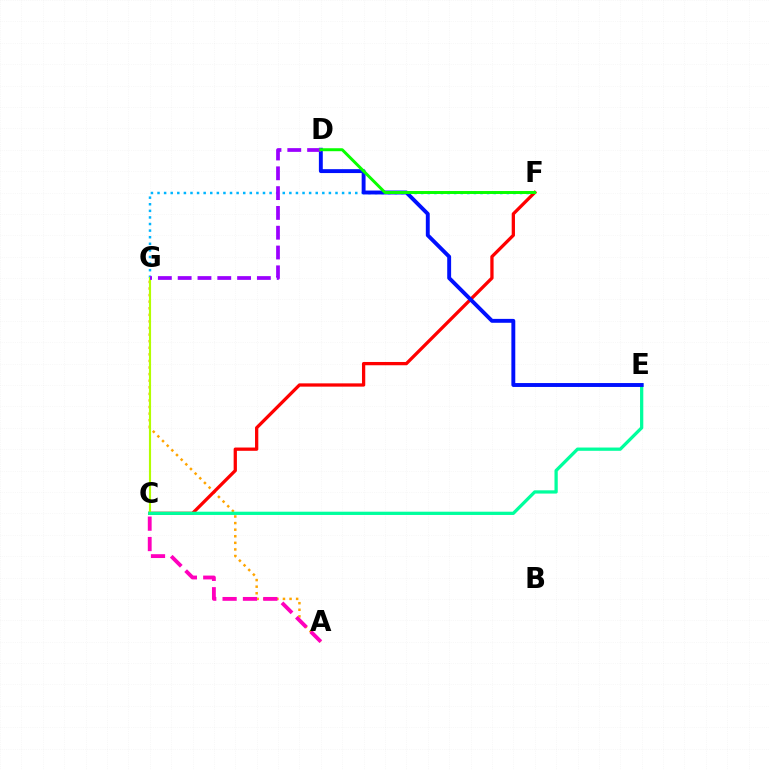{('A', 'G'): [{'color': '#ffa500', 'line_style': 'dotted', 'thickness': 1.79}], ('F', 'G'): [{'color': '#00b5ff', 'line_style': 'dotted', 'thickness': 1.79}], ('A', 'C'): [{'color': '#ff00bd', 'line_style': 'dashed', 'thickness': 2.77}], ('C', 'F'): [{'color': '#ff0000', 'line_style': 'solid', 'thickness': 2.36}], ('C', 'G'): [{'color': '#b3ff00', 'line_style': 'solid', 'thickness': 1.54}], ('C', 'E'): [{'color': '#00ff9d', 'line_style': 'solid', 'thickness': 2.35}], ('D', 'E'): [{'color': '#0010ff', 'line_style': 'solid', 'thickness': 2.81}], ('D', 'G'): [{'color': '#9b00ff', 'line_style': 'dashed', 'thickness': 2.69}], ('D', 'F'): [{'color': '#08ff00', 'line_style': 'solid', 'thickness': 2.13}]}